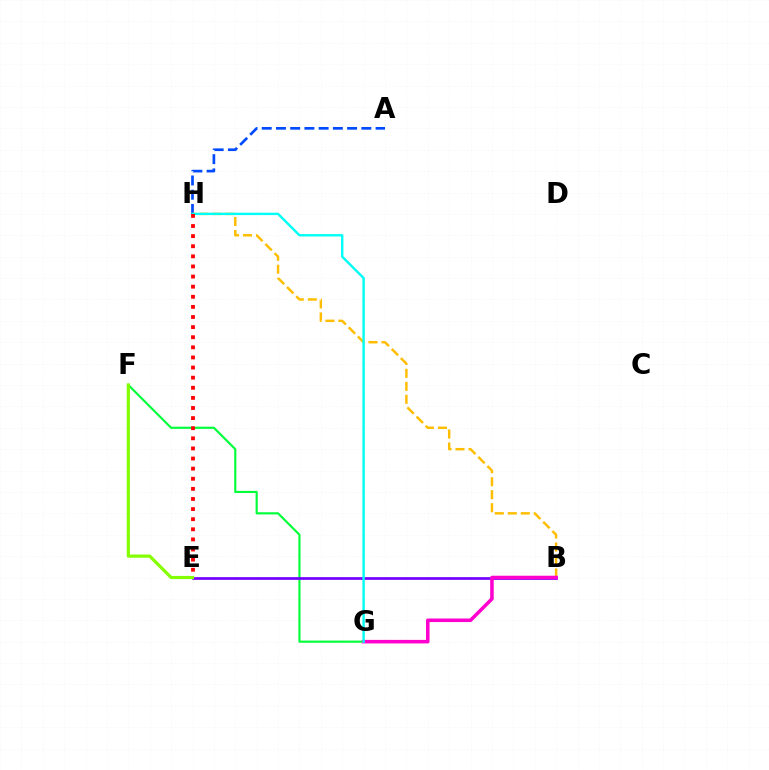{('A', 'H'): [{'color': '#004bff', 'line_style': 'dashed', 'thickness': 1.93}], ('F', 'G'): [{'color': '#00ff39', 'line_style': 'solid', 'thickness': 1.55}], ('B', 'H'): [{'color': '#ffbd00', 'line_style': 'dashed', 'thickness': 1.76}], ('B', 'E'): [{'color': '#7200ff', 'line_style': 'solid', 'thickness': 1.95}], ('B', 'G'): [{'color': '#ff00cf', 'line_style': 'solid', 'thickness': 2.56}], ('E', 'F'): [{'color': '#84ff00', 'line_style': 'solid', 'thickness': 2.29}], ('G', 'H'): [{'color': '#00fff6', 'line_style': 'solid', 'thickness': 1.72}], ('E', 'H'): [{'color': '#ff0000', 'line_style': 'dotted', 'thickness': 2.75}]}